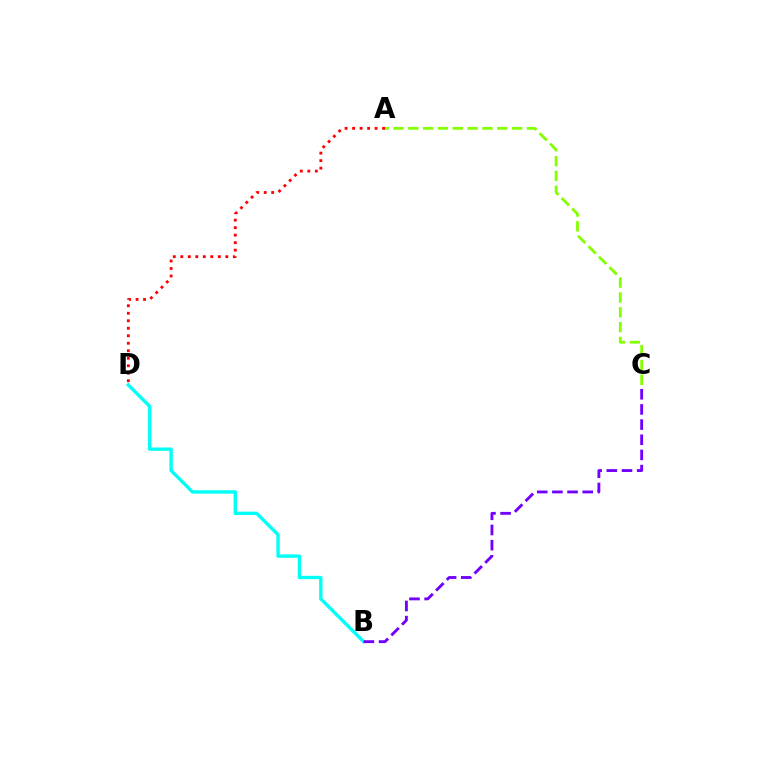{('A', 'D'): [{'color': '#ff0000', 'line_style': 'dotted', 'thickness': 2.04}], ('B', 'D'): [{'color': '#00fff6', 'line_style': 'solid', 'thickness': 2.42}], ('A', 'C'): [{'color': '#84ff00', 'line_style': 'dashed', 'thickness': 2.01}], ('B', 'C'): [{'color': '#7200ff', 'line_style': 'dashed', 'thickness': 2.06}]}